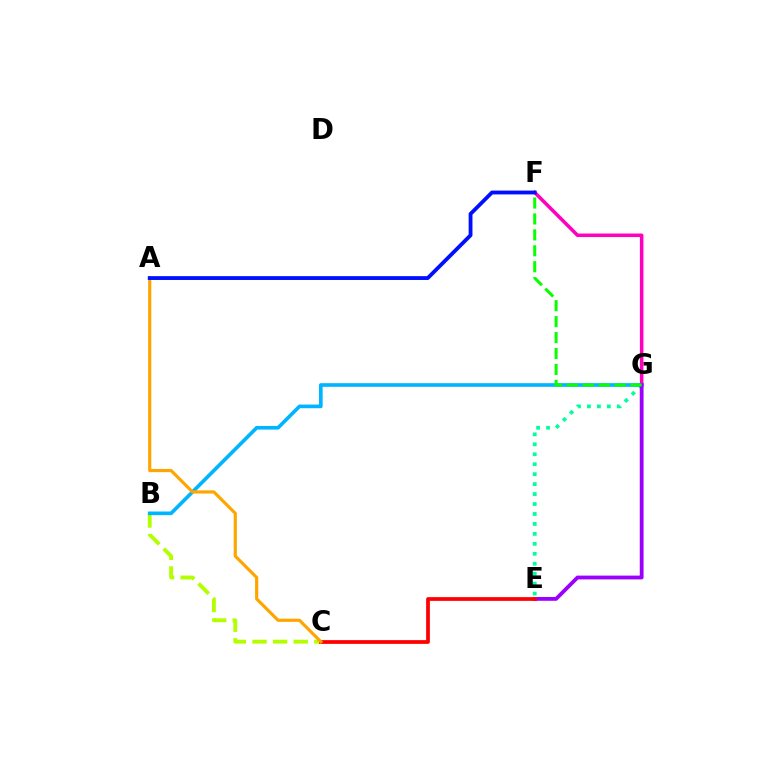{('B', 'C'): [{'color': '#b3ff00', 'line_style': 'dashed', 'thickness': 2.8}], ('E', 'G'): [{'color': '#00ff9d', 'line_style': 'dotted', 'thickness': 2.7}, {'color': '#9b00ff', 'line_style': 'solid', 'thickness': 2.74}], ('F', 'G'): [{'color': '#ff00bd', 'line_style': 'solid', 'thickness': 2.55}, {'color': '#08ff00', 'line_style': 'dashed', 'thickness': 2.16}], ('B', 'G'): [{'color': '#00b5ff', 'line_style': 'solid', 'thickness': 2.63}], ('C', 'E'): [{'color': '#ff0000', 'line_style': 'solid', 'thickness': 2.69}], ('A', 'C'): [{'color': '#ffa500', 'line_style': 'solid', 'thickness': 2.28}], ('A', 'F'): [{'color': '#0010ff', 'line_style': 'solid', 'thickness': 2.75}]}